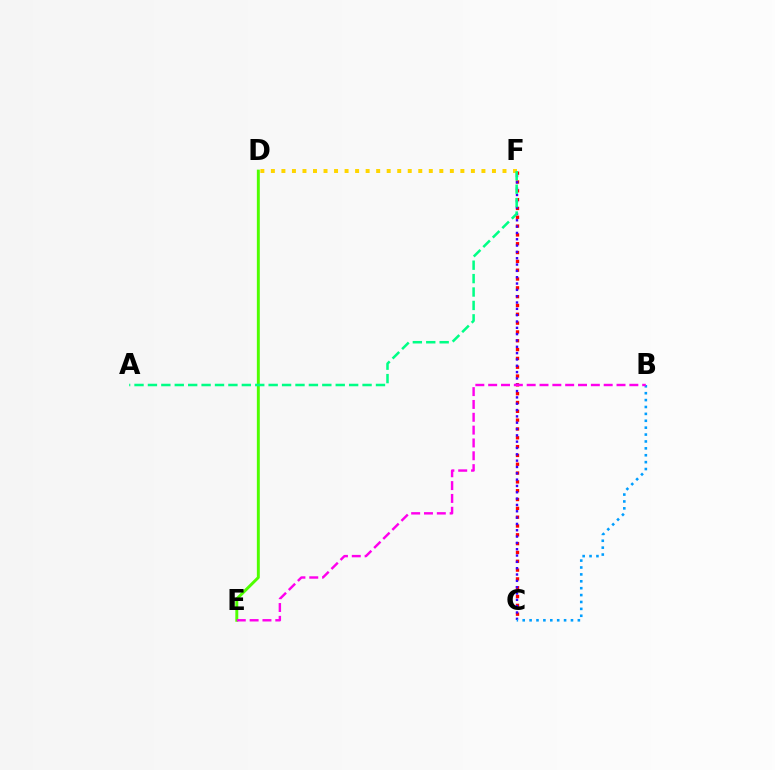{('C', 'F'): [{'color': '#ff0000', 'line_style': 'dotted', 'thickness': 2.4}, {'color': '#3700ff', 'line_style': 'dotted', 'thickness': 1.72}], ('D', 'E'): [{'color': '#4fff00', 'line_style': 'solid', 'thickness': 2.12}], ('D', 'F'): [{'color': '#ffd500', 'line_style': 'dotted', 'thickness': 2.86}], ('B', 'C'): [{'color': '#009eff', 'line_style': 'dotted', 'thickness': 1.87}], ('B', 'E'): [{'color': '#ff00ed', 'line_style': 'dashed', 'thickness': 1.74}], ('A', 'F'): [{'color': '#00ff86', 'line_style': 'dashed', 'thickness': 1.82}]}